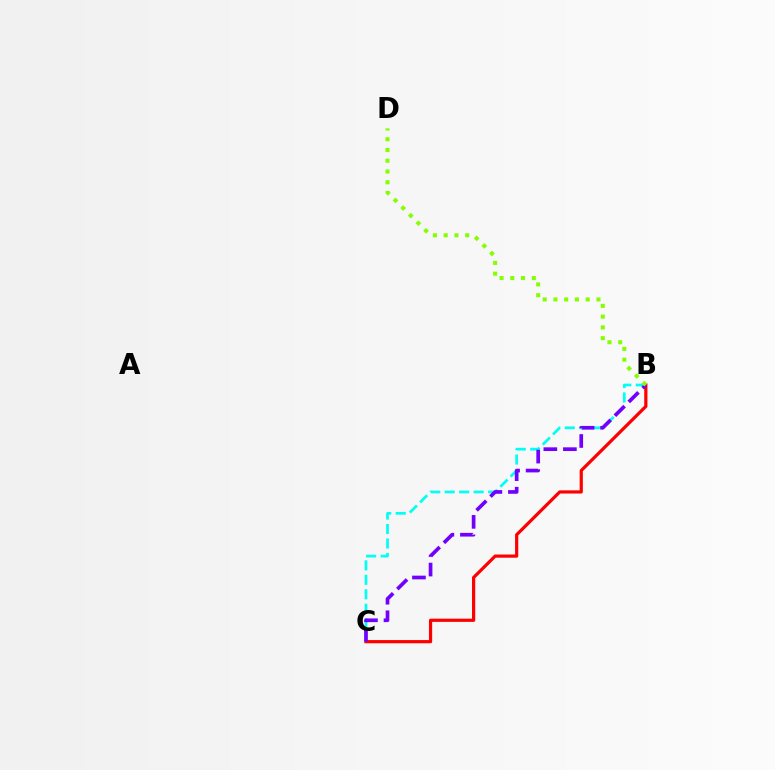{('B', 'C'): [{'color': '#00fff6', 'line_style': 'dashed', 'thickness': 1.96}, {'color': '#ff0000', 'line_style': 'solid', 'thickness': 2.31}, {'color': '#7200ff', 'line_style': 'dashed', 'thickness': 2.66}], ('B', 'D'): [{'color': '#84ff00', 'line_style': 'dotted', 'thickness': 2.92}]}